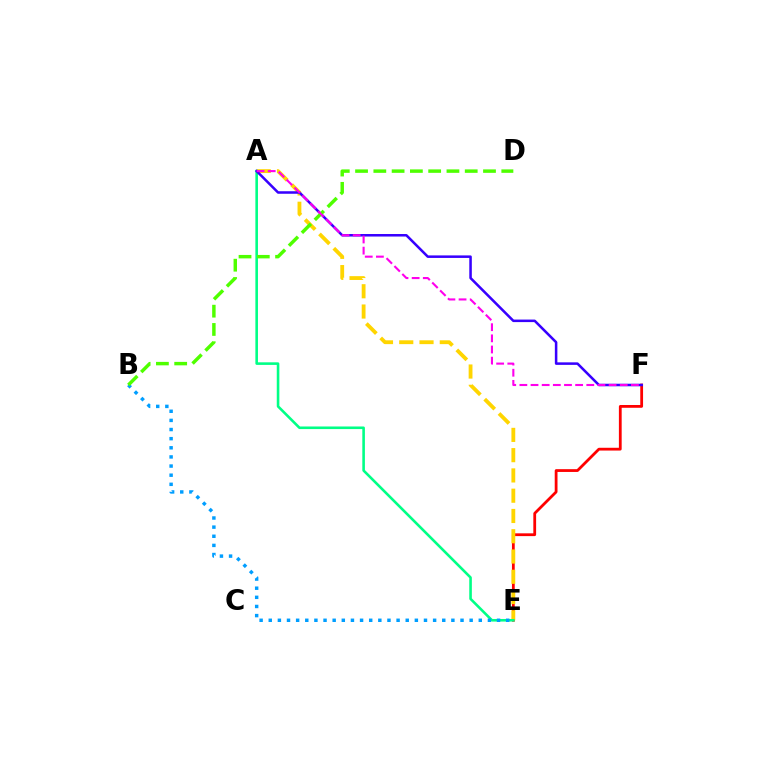{('E', 'F'): [{'color': '#ff0000', 'line_style': 'solid', 'thickness': 2.0}], ('A', 'E'): [{'color': '#ffd500', 'line_style': 'dashed', 'thickness': 2.75}, {'color': '#00ff86', 'line_style': 'solid', 'thickness': 1.87}], ('B', 'E'): [{'color': '#009eff', 'line_style': 'dotted', 'thickness': 2.48}], ('A', 'F'): [{'color': '#3700ff', 'line_style': 'solid', 'thickness': 1.82}, {'color': '#ff00ed', 'line_style': 'dashed', 'thickness': 1.52}], ('B', 'D'): [{'color': '#4fff00', 'line_style': 'dashed', 'thickness': 2.48}]}